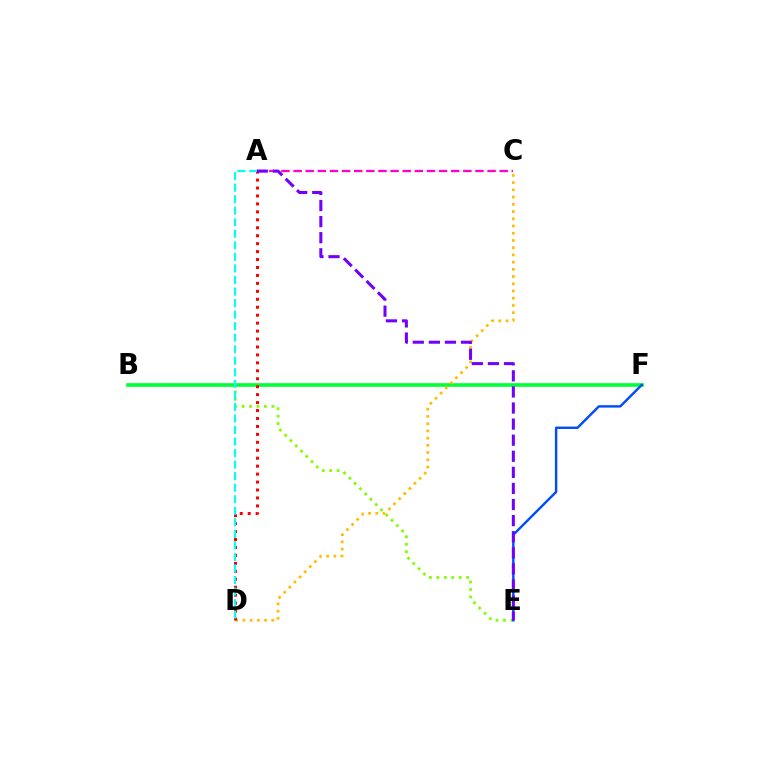{('B', 'E'): [{'color': '#84ff00', 'line_style': 'dotted', 'thickness': 2.03}], ('B', 'F'): [{'color': '#00ff39', 'line_style': 'solid', 'thickness': 2.62}], ('E', 'F'): [{'color': '#004bff', 'line_style': 'solid', 'thickness': 1.73}], ('C', 'D'): [{'color': '#ffbd00', 'line_style': 'dotted', 'thickness': 1.96}], ('A', 'C'): [{'color': '#ff00cf', 'line_style': 'dashed', 'thickness': 1.65}], ('A', 'D'): [{'color': '#ff0000', 'line_style': 'dotted', 'thickness': 2.16}, {'color': '#00fff6', 'line_style': 'dashed', 'thickness': 1.57}], ('A', 'E'): [{'color': '#7200ff', 'line_style': 'dashed', 'thickness': 2.19}]}